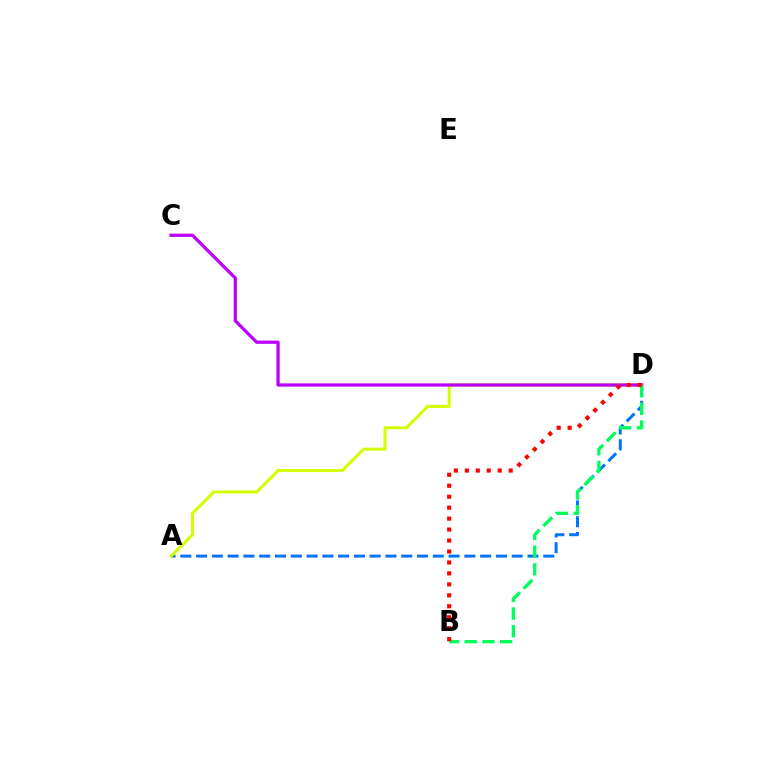{('A', 'D'): [{'color': '#0074ff', 'line_style': 'dashed', 'thickness': 2.14}, {'color': '#d1ff00', 'line_style': 'solid', 'thickness': 2.19}], ('C', 'D'): [{'color': '#b900ff', 'line_style': 'solid', 'thickness': 2.33}], ('B', 'D'): [{'color': '#00ff5c', 'line_style': 'dashed', 'thickness': 2.4}, {'color': '#ff0000', 'line_style': 'dotted', 'thickness': 2.98}]}